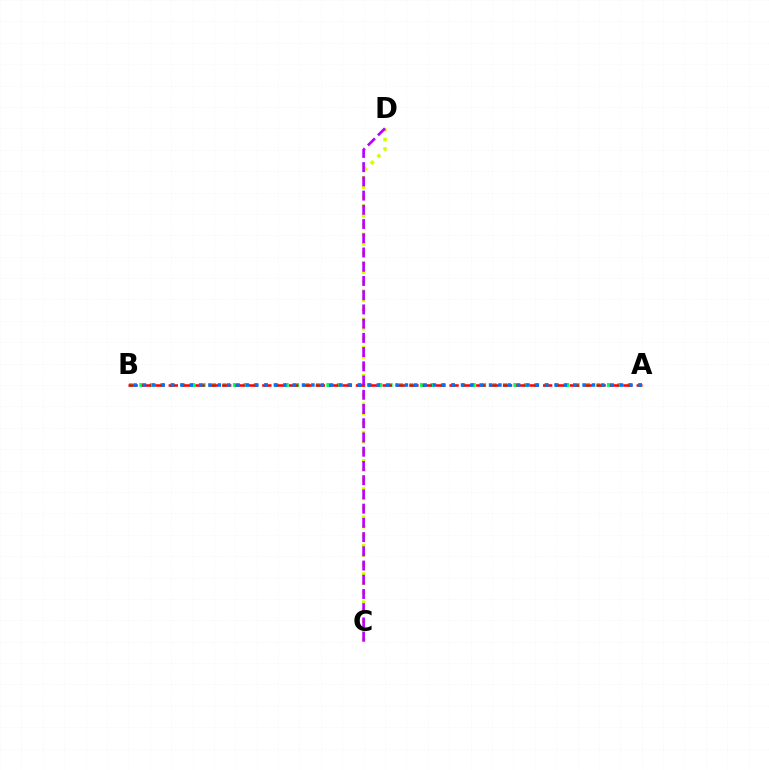{('A', 'B'): [{'color': '#00ff5c', 'line_style': 'dotted', 'thickness': 2.82}, {'color': '#ff0000', 'line_style': 'dashed', 'thickness': 1.82}, {'color': '#0074ff', 'line_style': 'dotted', 'thickness': 2.54}], ('C', 'D'): [{'color': '#d1ff00', 'line_style': 'dotted', 'thickness': 2.56}, {'color': '#b900ff', 'line_style': 'dashed', 'thickness': 1.93}]}